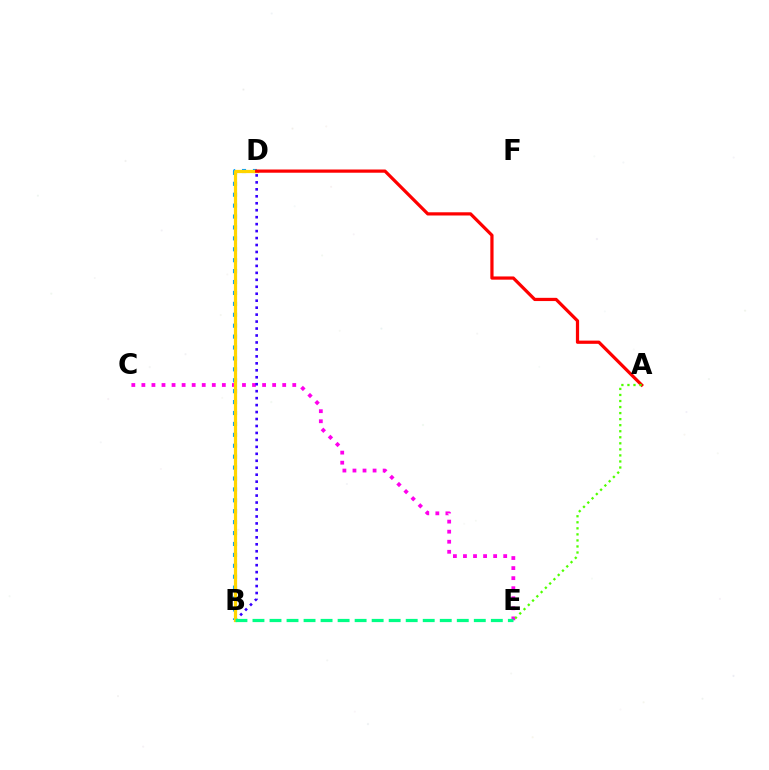{('C', 'E'): [{'color': '#ff00ed', 'line_style': 'dotted', 'thickness': 2.73}], ('B', 'D'): [{'color': '#3700ff', 'line_style': 'dotted', 'thickness': 1.89}, {'color': '#009eff', 'line_style': 'dotted', 'thickness': 2.97}, {'color': '#ffd500', 'line_style': 'solid', 'thickness': 2.33}], ('A', 'D'): [{'color': '#ff0000', 'line_style': 'solid', 'thickness': 2.32}], ('A', 'E'): [{'color': '#4fff00', 'line_style': 'dotted', 'thickness': 1.64}], ('B', 'E'): [{'color': '#00ff86', 'line_style': 'dashed', 'thickness': 2.31}]}